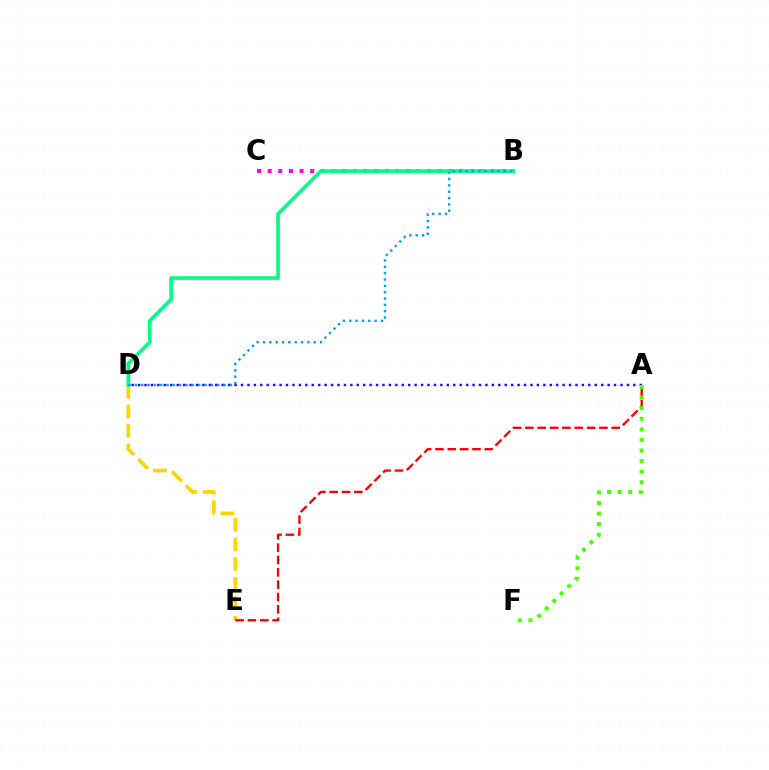{('B', 'C'): [{'color': '#ff00ed', 'line_style': 'dotted', 'thickness': 2.89}], ('D', 'E'): [{'color': '#ffd500', 'line_style': 'dashed', 'thickness': 2.66}], ('A', 'E'): [{'color': '#ff0000', 'line_style': 'dashed', 'thickness': 1.68}], ('A', 'D'): [{'color': '#3700ff', 'line_style': 'dotted', 'thickness': 1.75}], ('B', 'D'): [{'color': '#00ff86', 'line_style': 'solid', 'thickness': 2.66}, {'color': '#009eff', 'line_style': 'dotted', 'thickness': 1.72}], ('A', 'F'): [{'color': '#4fff00', 'line_style': 'dotted', 'thickness': 2.88}]}